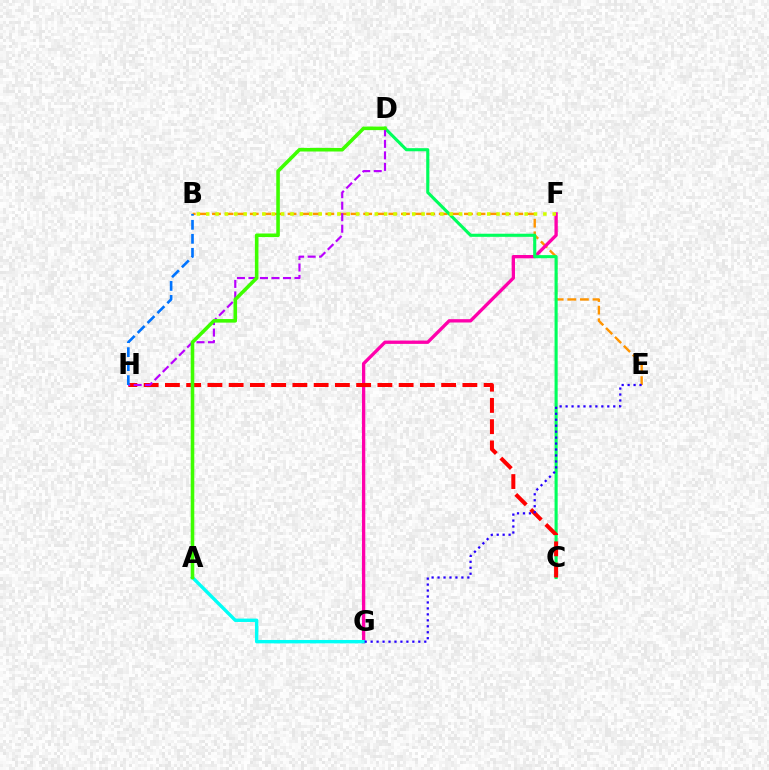{('B', 'E'): [{'color': '#ff9400', 'line_style': 'dashed', 'thickness': 1.71}], ('F', 'G'): [{'color': '#ff00ac', 'line_style': 'solid', 'thickness': 2.4}], ('C', 'D'): [{'color': '#00ff5c', 'line_style': 'solid', 'thickness': 2.24}], ('A', 'G'): [{'color': '#00fff6', 'line_style': 'solid', 'thickness': 2.44}], ('C', 'H'): [{'color': '#ff0000', 'line_style': 'dashed', 'thickness': 2.89}], ('D', 'H'): [{'color': '#b900ff', 'line_style': 'dashed', 'thickness': 1.56}], ('A', 'D'): [{'color': '#3dff00', 'line_style': 'solid', 'thickness': 2.57}], ('B', 'H'): [{'color': '#0074ff', 'line_style': 'dashed', 'thickness': 1.9}], ('B', 'F'): [{'color': '#d1ff00', 'line_style': 'dotted', 'thickness': 2.54}], ('E', 'G'): [{'color': '#2500ff', 'line_style': 'dotted', 'thickness': 1.62}]}